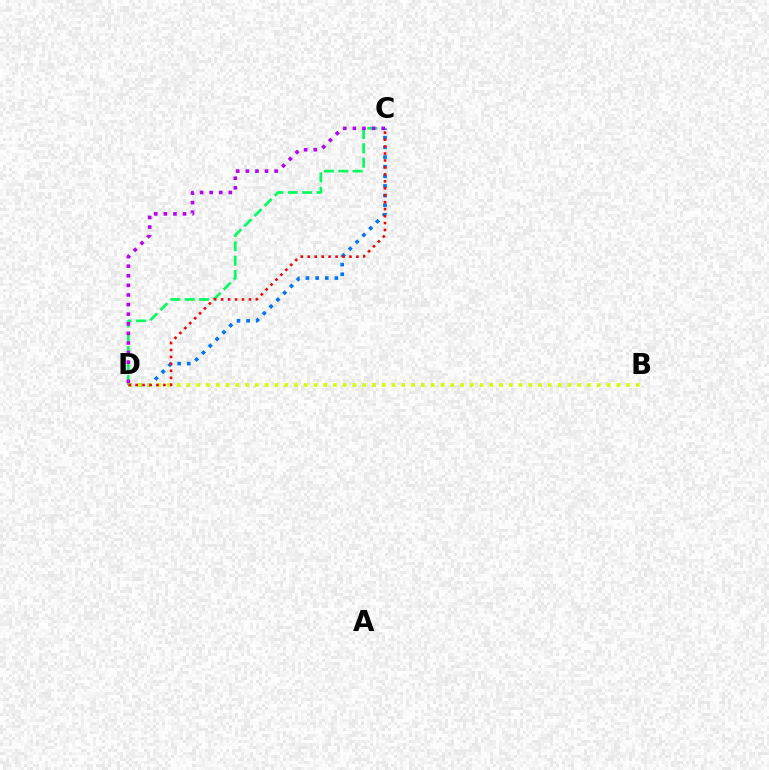{('C', 'D'): [{'color': '#0074ff', 'line_style': 'dotted', 'thickness': 2.62}, {'color': '#00ff5c', 'line_style': 'dashed', 'thickness': 1.95}, {'color': '#b900ff', 'line_style': 'dotted', 'thickness': 2.61}, {'color': '#ff0000', 'line_style': 'dotted', 'thickness': 1.89}], ('B', 'D'): [{'color': '#d1ff00', 'line_style': 'dotted', 'thickness': 2.65}]}